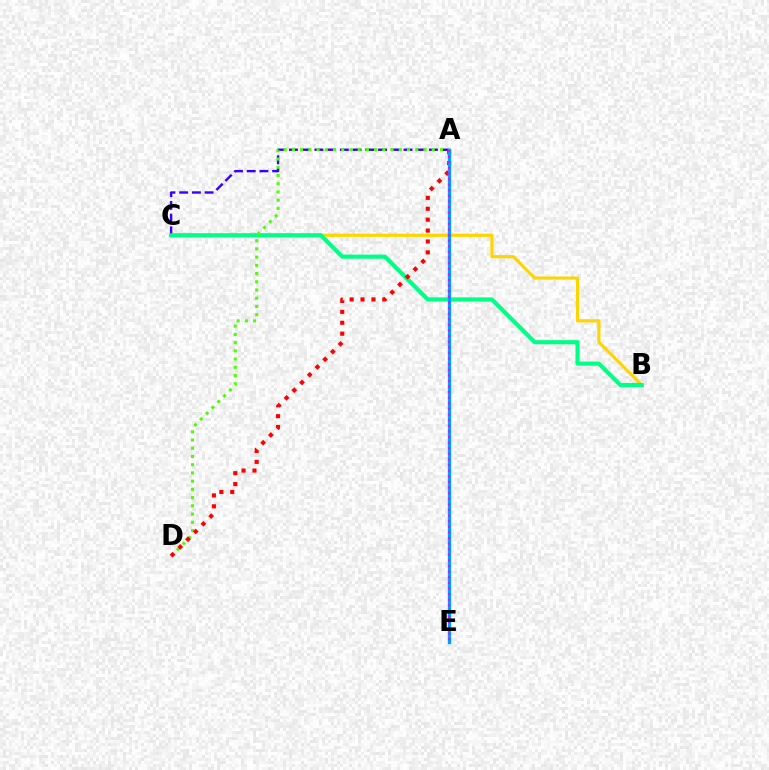{('B', 'C'): [{'color': '#ffd500', 'line_style': 'solid', 'thickness': 2.26}, {'color': '#00ff86', 'line_style': 'solid', 'thickness': 2.97}], ('A', 'C'): [{'color': '#3700ff', 'line_style': 'dashed', 'thickness': 1.73}], ('A', 'D'): [{'color': '#4fff00', 'line_style': 'dotted', 'thickness': 2.23}, {'color': '#ff0000', 'line_style': 'dotted', 'thickness': 2.96}], ('A', 'E'): [{'color': '#009eff', 'line_style': 'solid', 'thickness': 2.39}, {'color': '#ff00ed', 'line_style': 'dotted', 'thickness': 1.52}]}